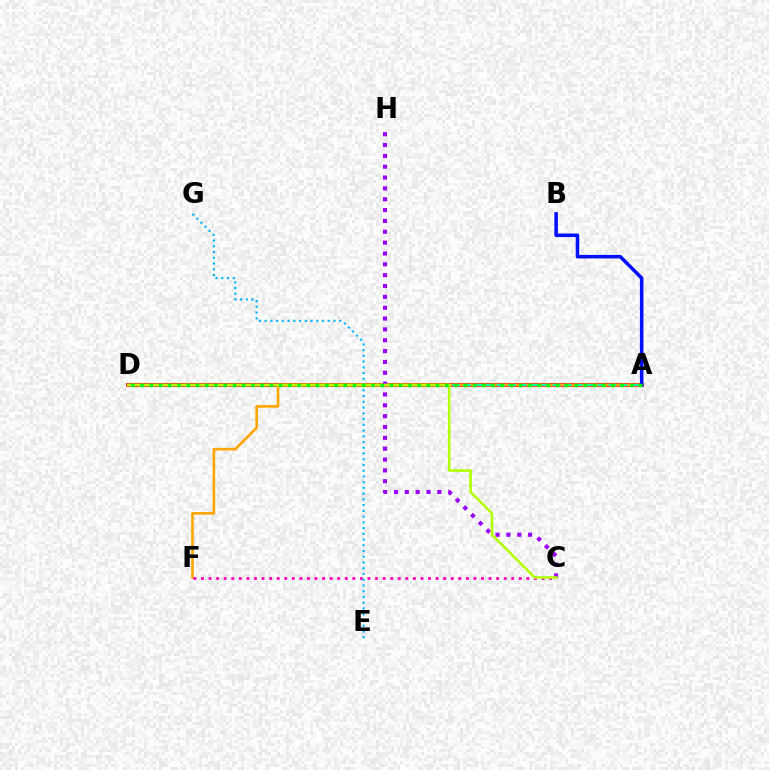{('A', 'D'): [{'color': '#ff0000', 'line_style': 'solid', 'thickness': 2.66}, {'color': '#00ff9d', 'line_style': 'dashed', 'thickness': 1.52}, {'color': '#08ff00', 'line_style': 'dotted', 'thickness': 2.51}], ('A', 'F'): [{'color': '#ffa500', 'line_style': 'solid', 'thickness': 1.89}], ('A', 'B'): [{'color': '#0010ff', 'line_style': 'solid', 'thickness': 2.55}], ('C', 'H'): [{'color': '#9b00ff', 'line_style': 'dotted', 'thickness': 2.95}], ('C', 'F'): [{'color': '#ff00bd', 'line_style': 'dotted', 'thickness': 2.06}], ('E', 'G'): [{'color': '#00b5ff', 'line_style': 'dotted', 'thickness': 1.56}], ('C', 'D'): [{'color': '#b3ff00', 'line_style': 'solid', 'thickness': 1.85}]}